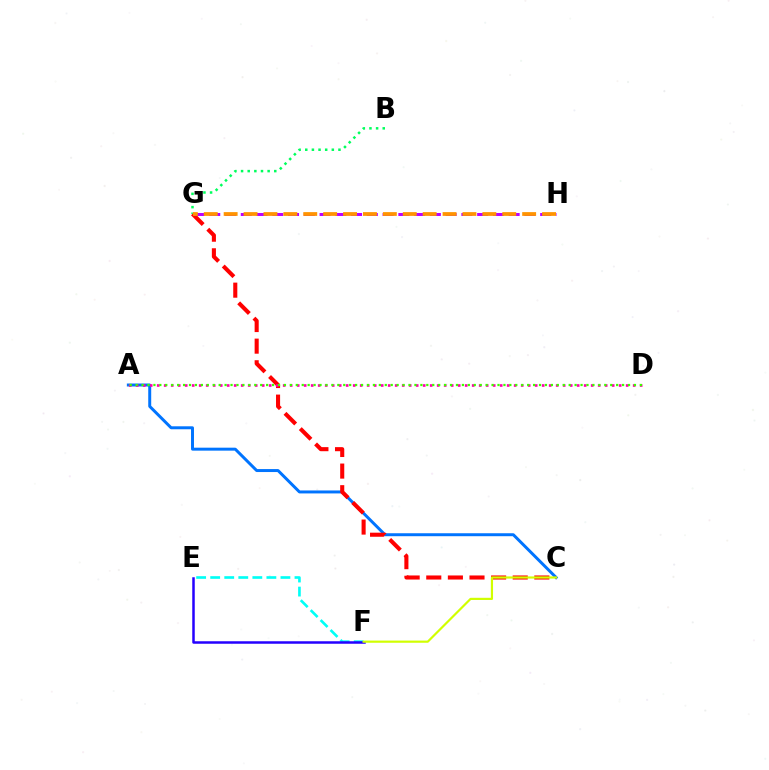{('E', 'F'): [{'color': '#00fff6', 'line_style': 'dashed', 'thickness': 1.91}, {'color': '#2500ff', 'line_style': 'solid', 'thickness': 1.8}], ('B', 'G'): [{'color': '#00ff5c', 'line_style': 'dotted', 'thickness': 1.8}], ('A', 'C'): [{'color': '#0074ff', 'line_style': 'solid', 'thickness': 2.14}], ('C', 'G'): [{'color': '#ff0000', 'line_style': 'dashed', 'thickness': 2.94}], ('G', 'H'): [{'color': '#b900ff', 'line_style': 'dashed', 'thickness': 2.14}, {'color': '#ff9400', 'line_style': 'dashed', 'thickness': 2.7}], ('A', 'D'): [{'color': '#ff00ac', 'line_style': 'dotted', 'thickness': 1.9}, {'color': '#3dff00', 'line_style': 'dotted', 'thickness': 1.61}], ('C', 'F'): [{'color': '#d1ff00', 'line_style': 'solid', 'thickness': 1.57}]}